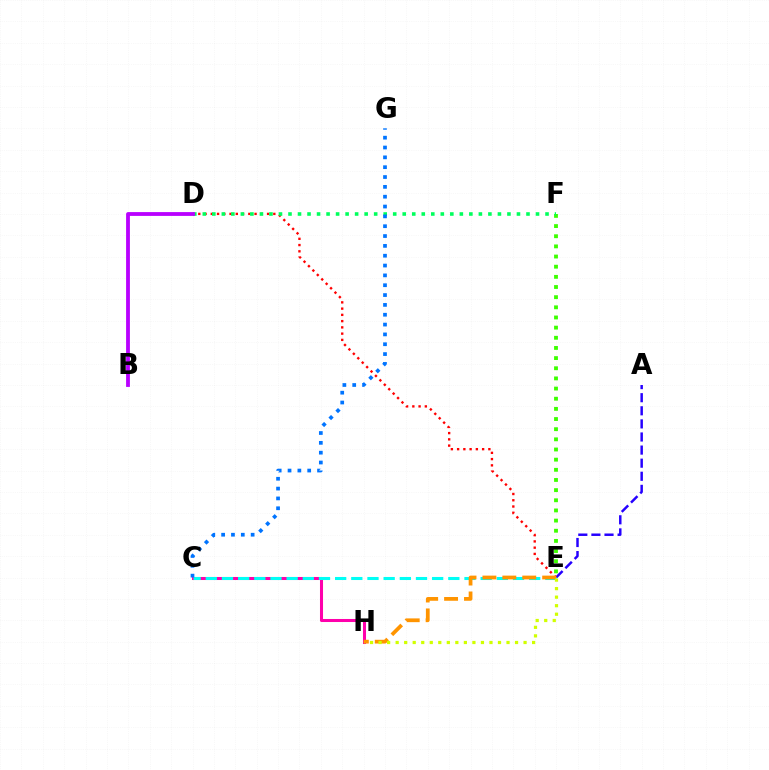{('A', 'E'): [{'color': '#2500ff', 'line_style': 'dashed', 'thickness': 1.78}], ('D', 'E'): [{'color': '#ff0000', 'line_style': 'dotted', 'thickness': 1.7}], ('C', 'H'): [{'color': '#ff00ac', 'line_style': 'solid', 'thickness': 2.19}], ('E', 'F'): [{'color': '#3dff00', 'line_style': 'dotted', 'thickness': 2.76}], ('C', 'E'): [{'color': '#00fff6', 'line_style': 'dashed', 'thickness': 2.2}], ('E', 'H'): [{'color': '#ff9400', 'line_style': 'dashed', 'thickness': 2.71}, {'color': '#d1ff00', 'line_style': 'dotted', 'thickness': 2.32}], ('D', 'F'): [{'color': '#00ff5c', 'line_style': 'dotted', 'thickness': 2.59}], ('B', 'D'): [{'color': '#b900ff', 'line_style': 'solid', 'thickness': 2.75}], ('C', 'G'): [{'color': '#0074ff', 'line_style': 'dotted', 'thickness': 2.67}]}